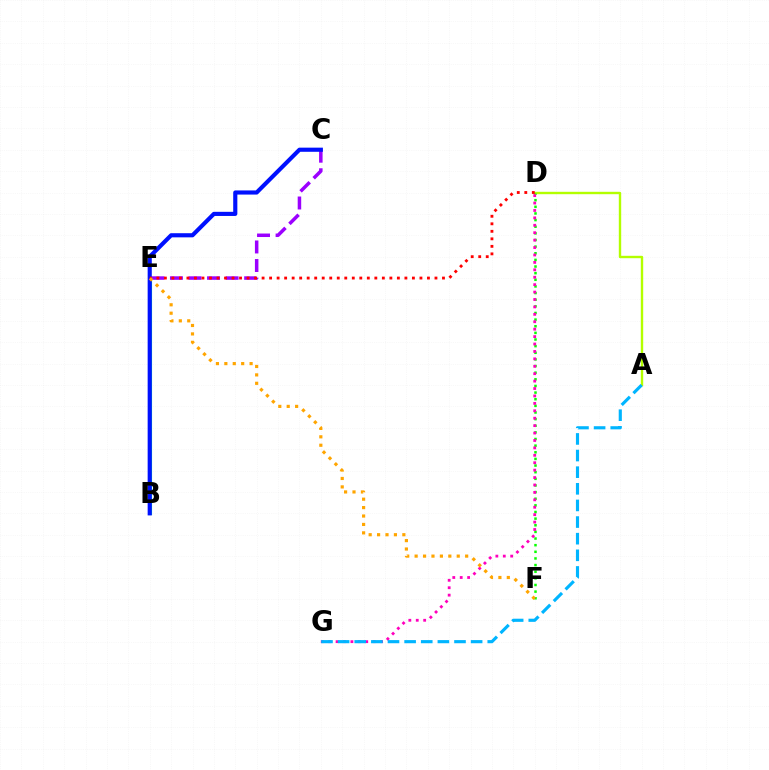{('A', 'D'): [{'color': '#b3ff00', 'line_style': 'solid', 'thickness': 1.72}], ('B', 'E'): [{'color': '#00ff9d', 'line_style': 'solid', 'thickness': 2.25}], ('D', 'F'): [{'color': '#08ff00', 'line_style': 'dotted', 'thickness': 1.8}], ('C', 'E'): [{'color': '#9b00ff', 'line_style': 'dashed', 'thickness': 2.52}], ('D', 'G'): [{'color': '#ff00bd', 'line_style': 'dotted', 'thickness': 2.02}], ('B', 'C'): [{'color': '#0010ff', 'line_style': 'solid', 'thickness': 2.98}], ('D', 'E'): [{'color': '#ff0000', 'line_style': 'dotted', 'thickness': 2.04}], ('E', 'F'): [{'color': '#ffa500', 'line_style': 'dotted', 'thickness': 2.29}], ('A', 'G'): [{'color': '#00b5ff', 'line_style': 'dashed', 'thickness': 2.26}]}